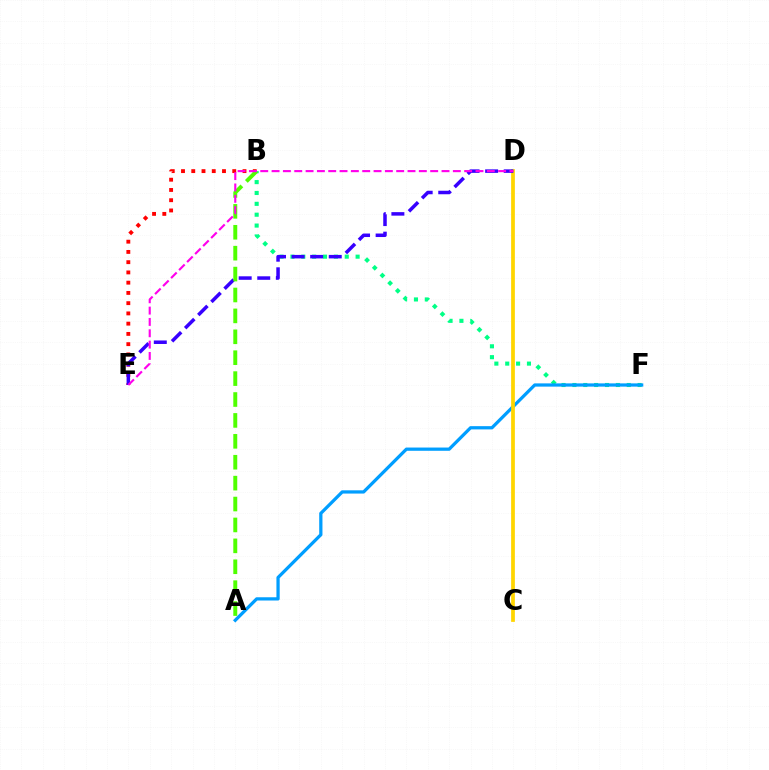{('B', 'F'): [{'color': '#00ff86', 'line_style': 'dotted', 'thickness': 2.95}], ('B', 'E'): [{'color': '#ff0000', 'line_style': 'dotted', 'thickness': 2.78}], ('A', 'F'): [{'color': '#009eff', 'line_style': 'solid', 'thickness': 2.34}], ('C', 'D'): [{'color': '#ffd500', 'line_style': 'solid', 'thickness': 2.7}], ('D', 'E'): [{'color': '#3700ff', 'line_style': 'dashed', 'thickness': 2.52}, {'color': '#ff00ed', 'line_style': 'dashed', 'thickness': 1.54}], ('A', 'B'): [{'color': '#4fff00', 'line_style': 'dashed', 'thickness': 2.84}]}